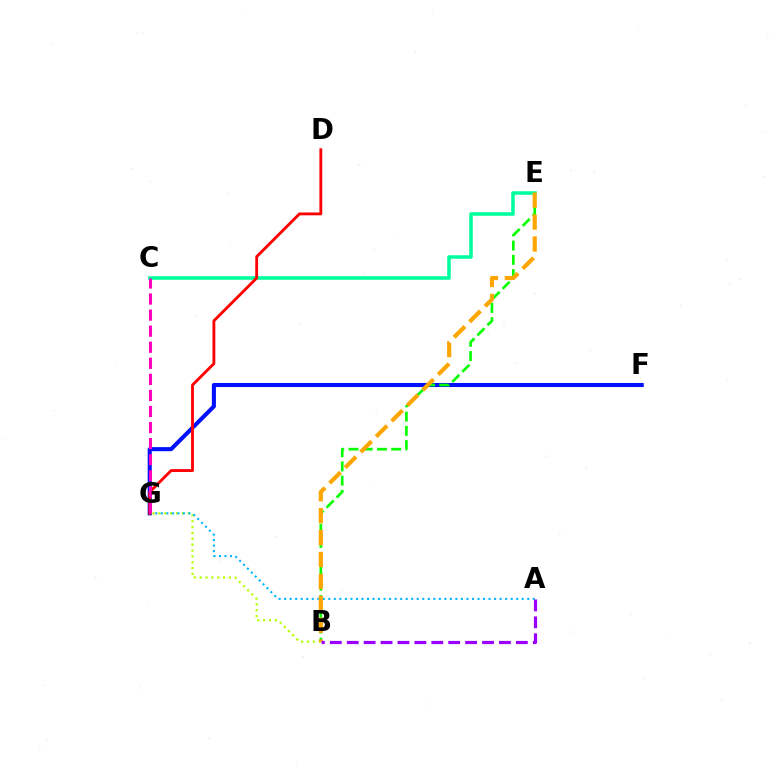{('F', 'G'): [{'color': '#0010ff', 'line_style': 'solid', 'thickness': 2.94}], ('B', 'E'): [{'color': '#08ff00', 'line_style': 'dashed', 'thickness': 1.93}, {'color': '#ffa500', 'line_style': 'dashed', 'thickness': 2.98}], ('C', 'E'): [{'color': '#00ff9d', 'line_style': 'solid', 'thickness': 2.55}], ('B', 'G'): [{'color': '#b3ff00', 'line_style': 'dotted', 'thickness': 1.59}], ('A', 'G'): [{'color': '#00b5ff', 'line_style': 'dotted', 'thickness': 1.5}], ('D', 'G'): [{'color': '#ff0000', 'line_style': 'solid', 'thickness': 2.05}], ('C', 'G'): [{'color': '#ff00bd', 'line_style': 'dashed', 'thickness': 2.18}], ('A', 'B'): [{'color': '#9b00ff', 'line_style': 'dashed', 'thickness': 2.3}]}